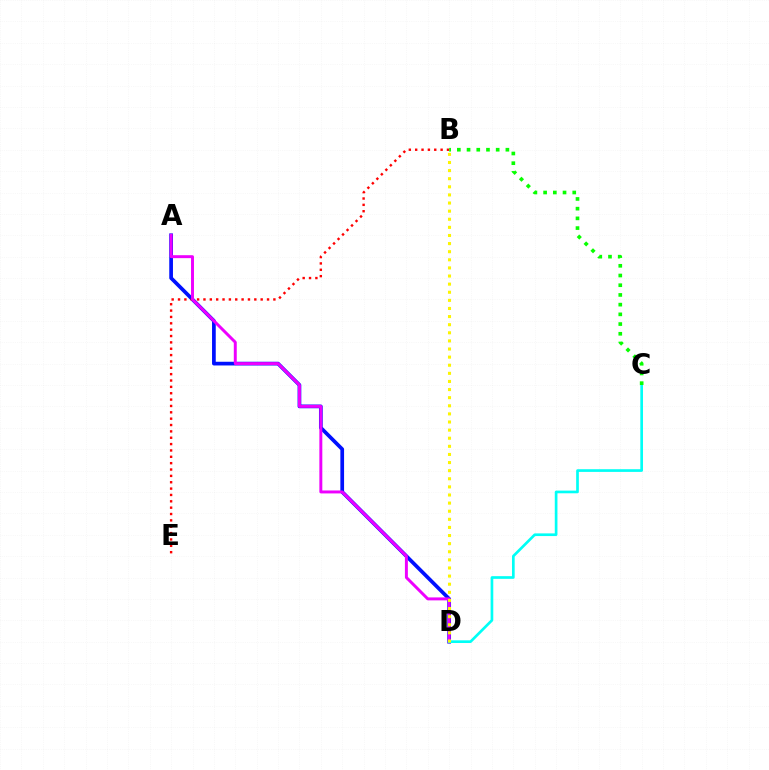{('A', 'D'): [{'color': '#0010ff', 'line_style': 'solid', 'thickness': 2.67}, {'color': '#ee00ff', 'line_style': 'solid', 'thickness': 2.13}], ('B', 'E'): [{'color': '#ff0000', 'line_style': 'dotted', 'thickness': 1.73}], ('C', 'D'): [{'color': '#00fff6', 'line_style': 'solid', 'thickness': 1.93}], ('B', 'D'): [{'color': '#fcf500', 'line_style': 'dotted', 'thickness': 2.2}], ('B', 'C'): [{'color': '#08ff00', 'line_style': 'dotted', 'thickness': 2.64}]}